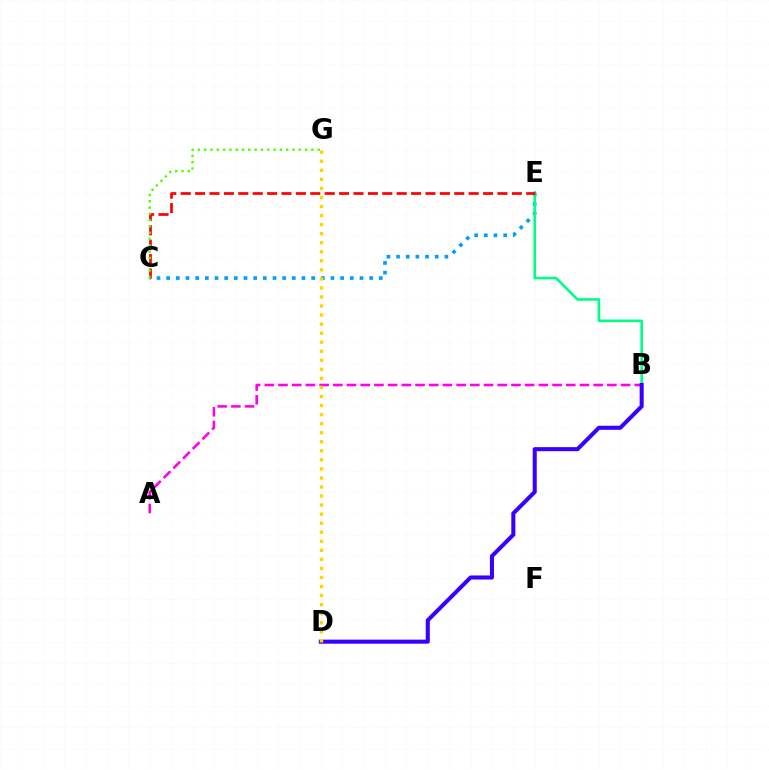{('C', 'E'): [{'color': '#009eff', 'line_style': 'dotted', 'thickness': 2.63}, {'color': '#ff0000', 'line_style': 'dashed', 'thickness': 1.96}], ('A', 'B'): [{'color': '#ff00ed', 'line_style': 'dashed', 'thickness': 1.86}], ('B', 'E'): [{'color': '#00ff86', 'line_style': 'solid', 'thickness': 1.9}], ('C', 'G'): [{'color': '#4fff00', 'line_style': 'dotted', 'thickness': 1.71}], ('B', 'D'): [{'color': '#3700ff', 'line_style': 'solid', 'thickness': 2.92}], ('D', 'G'): [{'color': '#ffd500', 'line_style': 'dotted', 'thickness': 2.46}]}